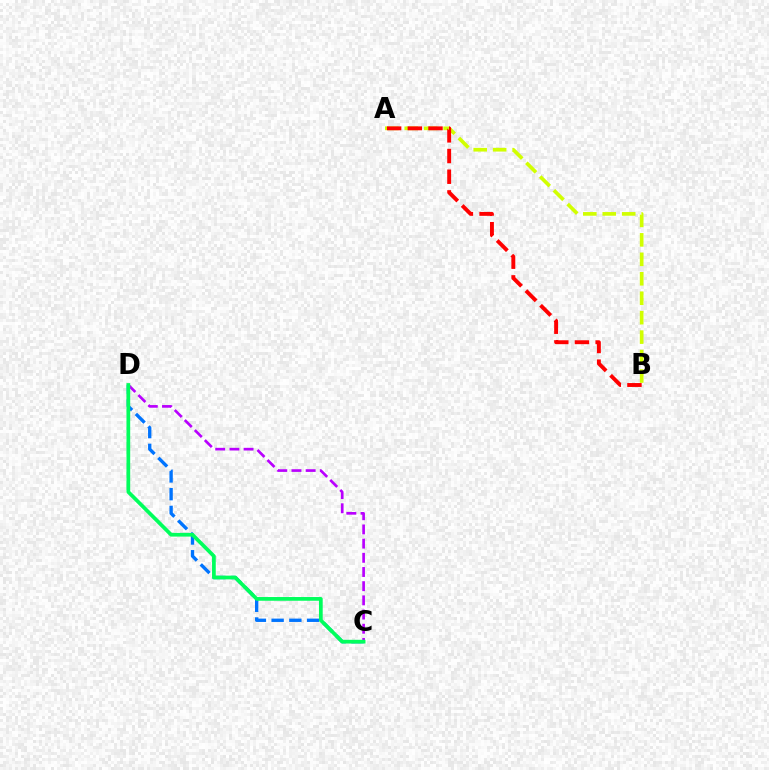{('C', 'D'): [{'color': '#0074ff', 'line_style': 'dashed', 'thickness': 2.41}, {'color': '#b900ff', 'line_style': 'dashed', 'thickness': 1.93}, {'color': '#00ff5c', 'line_style': 'solid', 'thickness': 2.68}], ('A', 'B'): [{'color': '#d1ff00', 'line_style': 'dashed', 'thickness': 2.64}, {'color': '#ff0000', 'line_style': 'dashed', 'thickness': 2.81}]}